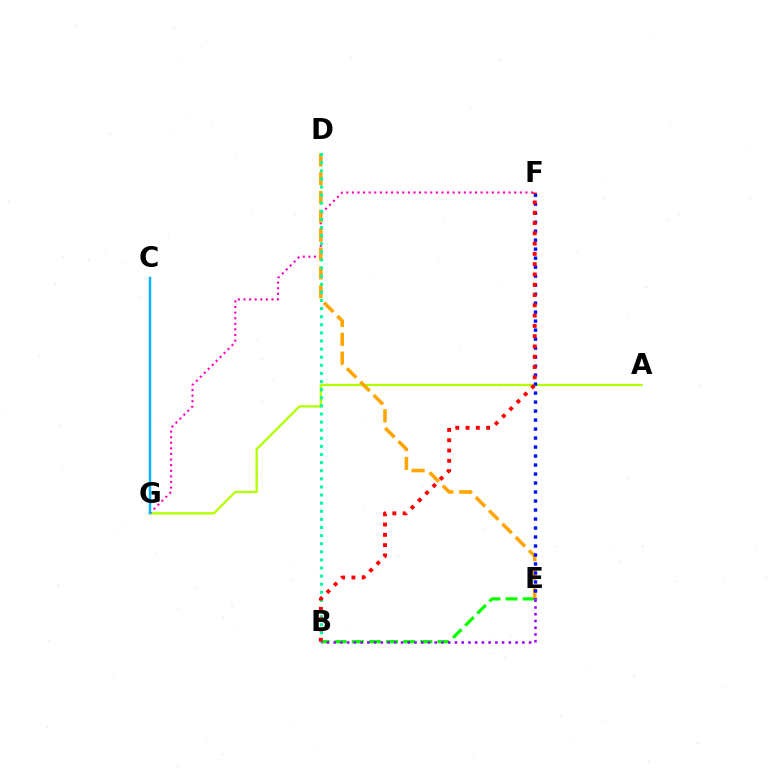{('B', 'E'): [{'color': '#08ff00', 'line_style': 'dashed', 'thickness': 2.33}, {'color': '#9b00ff', 'line_style': 'dotted', 'thickness': 1.83}], ('A', 'G'): [{'color': '#b3ff00', 'line_style': 'solid', 'thickness': 1.66}], ('F', 'G'): [{'color': '#ff00bd', 'line_style': 'dotted', 'thickness': 1.52}], ('D', 'E'): [{'color': '#ffa500', 'line_style': 'dashed', 'thickness': 2.56}], ('B', 'D'): [{'color': '#00ff9d', 'line_style': 'dotted', 'thickness': 2.2}], ('E', 'F'): [{'color': '#0010ff', 'line_style': 'dotted', 'thickness': 2.44}], ('B', 'F'): [{'color': '#ff0000', 'line_style': 'dotted', 'thickness': 2.79}], ('C', 'G'): [{'color': '#00b5ff', 'line_style': 'solid', 'thickness': 1.78}]}